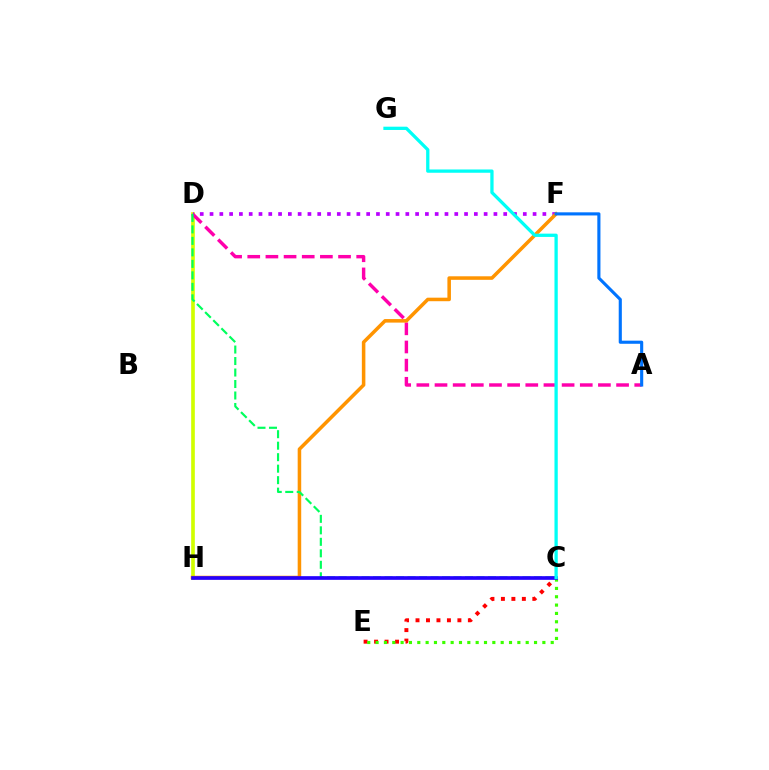{('D', 'H'): [{'color': '#d1ff00', 'line_style': 'solid', 'thickness': 2.63}], ('A', 'D'): [{'color': '#ff00ac', 'line_style': 'dashed', 'thickness': 2.47}], ('C', 'E'): [{'color': '#ff0000', 'line_style': 'dotted', 'thickness': 2.85}, {'color': '#3dff00', 'line_style': 'dotted', 'thickness': 2.27}], ('D', 'F'): [{'color': '#b900ff', 'line_style': 'dotted', 'thickness': 2.66}], ('F', 'H'): [{'color': '#ff9400', 'line_style': 'solid', 'thickness': 2.55}], ('C', 'D'): [{'color': '#00ff5c', 'line_style': 'dashed', 'thickness': 1.56}], ('A', 'F'): [{'color': '#0074ff', 'line_style': 'solid', 'thickness': 2.25}], ('C', 'H'): [{'color': '#2500ff', 'line_style': 'solid', 'thickness': 2.64}], ('C', 'G'): [{'color': '#00fff6', 'line_style': 'solid', 'thickness': 2.36}]}